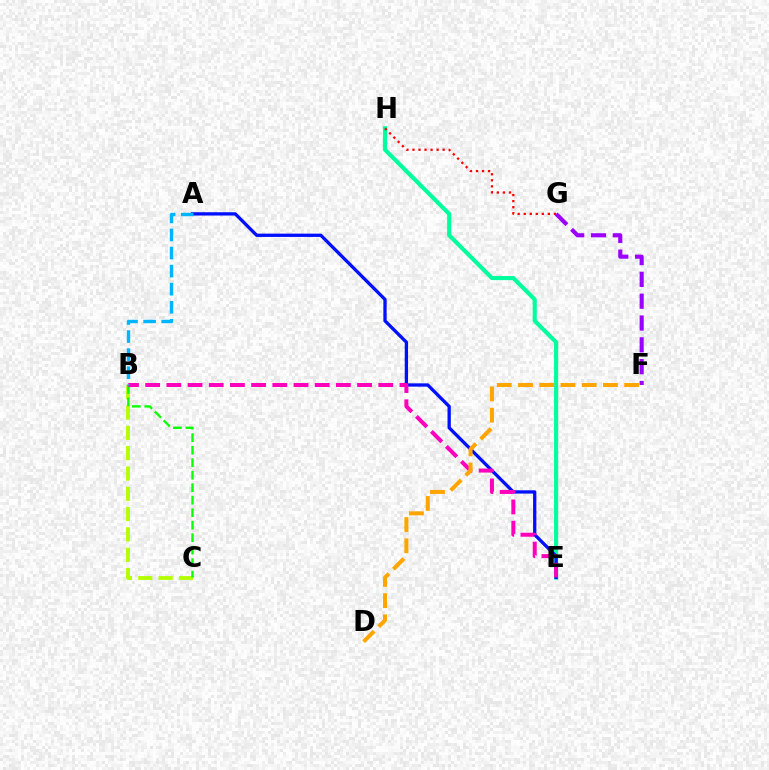{('E', 'H'): [{'color': '#00ff9d', 'line_style': 'solid', 'thickness': 2.97}], ('G', 'H'): [{'color': '#ff0000', 'line_style': 'dotted', 'thickness': 1.64}], ('F', 'G'): [{'color': '#9b00ff', 'line_style': 'dashed', 'thickness': 2.96}], ('B', 'C'): [{'color': '#b3ff00', 'line_style': 'dashed', 'thickness': 2.76}, {'color': '#08ff00', 'line_style': 'dashed', 'thickness': 1.7}], ('A', 'E'): [{'color': '#0010ff', 'line_style': 'solid', 'thickness': 2.38}], ('B', 'E'): [{'color': '#ff00bd', 'line_style': 'dashed', 'thickness': 2.88}], ('D', 'F'): [{'color': '#ffa500', 'line_style': 'dashed', 'thickness': 2.89}], ('A', 'B'): [{'color': '#00b5ff', 'line_style': 'dashed', 'thickness': 2.46}]}